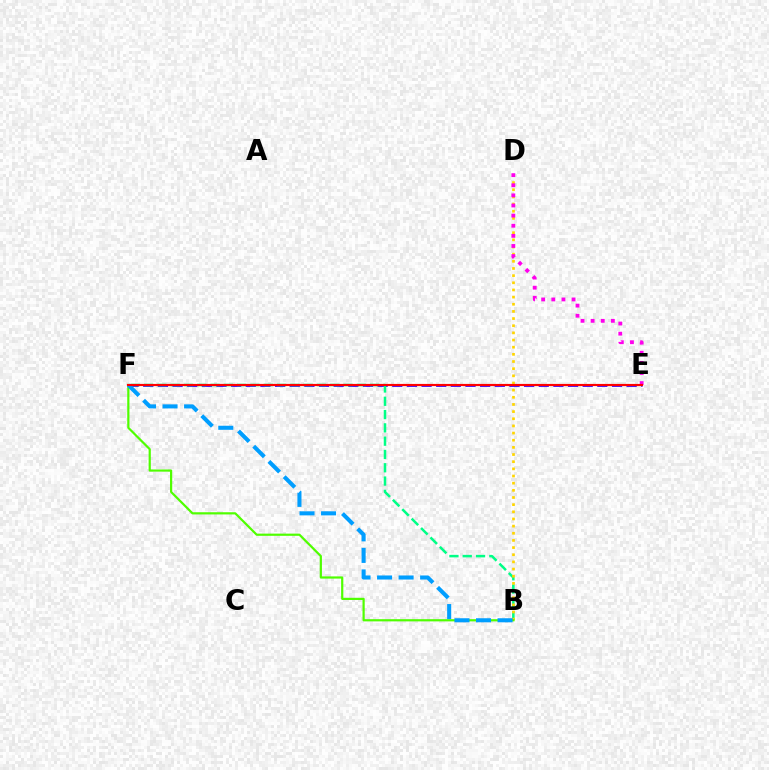{('E', 'F'): [{'color': '#3700ff', 'line_style': 'dashed', 'thickness': 1.99}, {'color': '#ff0000', 'line_style': 'solid', 'thickness': 1.56}], ('B', 'F'): [{'color': '#00ff86', 'line_style': 'dashed', 'thickness': 1.81}, {'color': '#4fff00', 'line_style': 'solid', 'thickness': 1.58}, {'color': '#009eff', 'line_style': 'dashed', 'thickness': 2.93}], ('B', 'D'): [{'color': '#ffd500', 'line_style': 'dotted', 'thickness': 1.94}], ('D', 'E'): [{'color': '#ff00ed', 'line_style': 'dotted', 'thickness': 2.75}]}